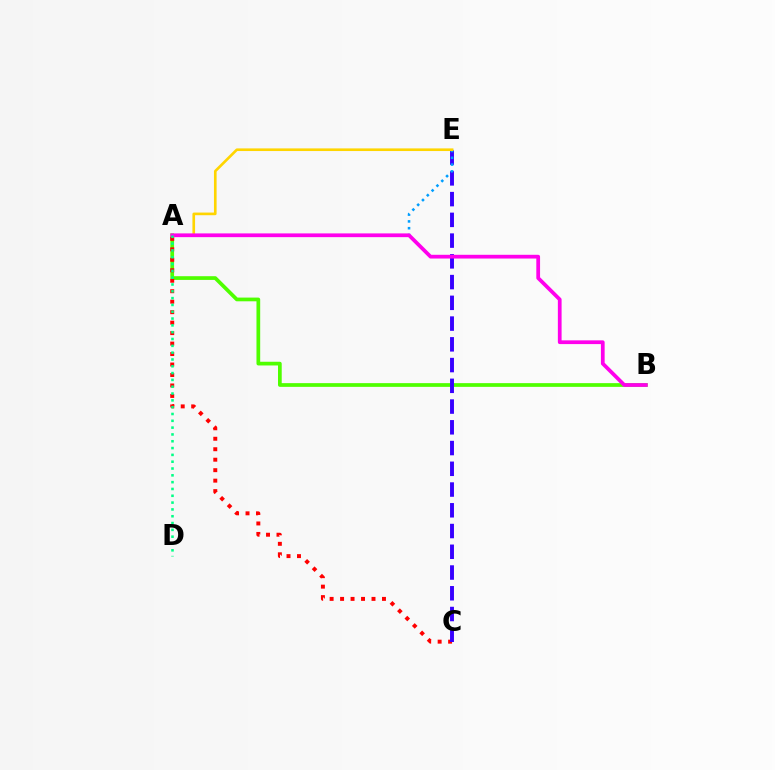{('A', 'B'): [{'color': '#4fff00', 'line_style': 'solid', 'thickness': 2.68}, {'color': '#ff00ed', 'line_style': 'solid', 'thickness': 2.7}], ('A', 'C'): [{'color': '#ff0000', 'line_style': 'dotted', 'thickness': 2.85}], ('C', 'E'): [{'color': '#3700ff', 'line_style': 'dashed', 'thickness': 2.82}], ('A', 'E'): [{'color': '#009eff', 'line_style': 'dotted', 'thickness': 1.85}, {'color': '#ffd500', 'line_style': 'solid', 'thickness': 1.9}], ('A', 'D'): [{'color': '#00ff86', 'line_style': 'dotted', 'thickness': 1.85}]}